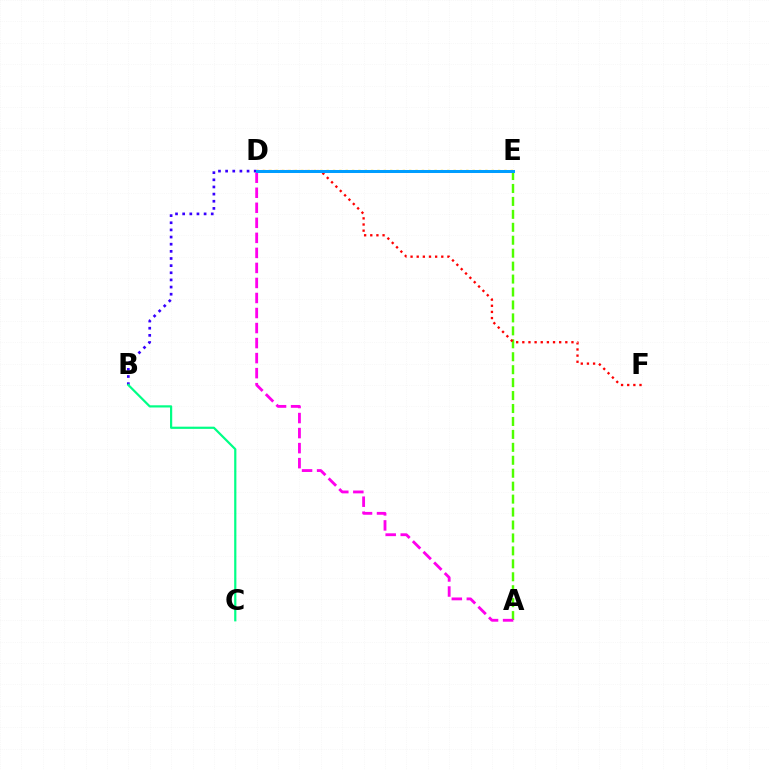{('B', 'D'): [{'color': '#3700ff', 'line_style': 'dotted', 'thickness': 1.94}], ('A', 'E'): [{'color': '#4fff00', 'line_style': 'dashed', 'thickness': 1.76}], ('A', 'D'): [{'color': '#ff00ed', 'line_style': 'dashed', 'thickness': 2.04}], ('D', 'E'): [{'color': '#ffd500', 'line_style': 'dotted', 'thickness': 1.72}, {'color': '#009eff', 'line_style': 'solid', 'thickness': 2.16}], ('B', 'C'): [{'color': '#00ff86', 'line_style': 'solid', 'thickness': 1.59}], ('D', 'F'): [{'color': '#ff0000', 'line_style': 'dotted', 'thickness': 1.67}]}